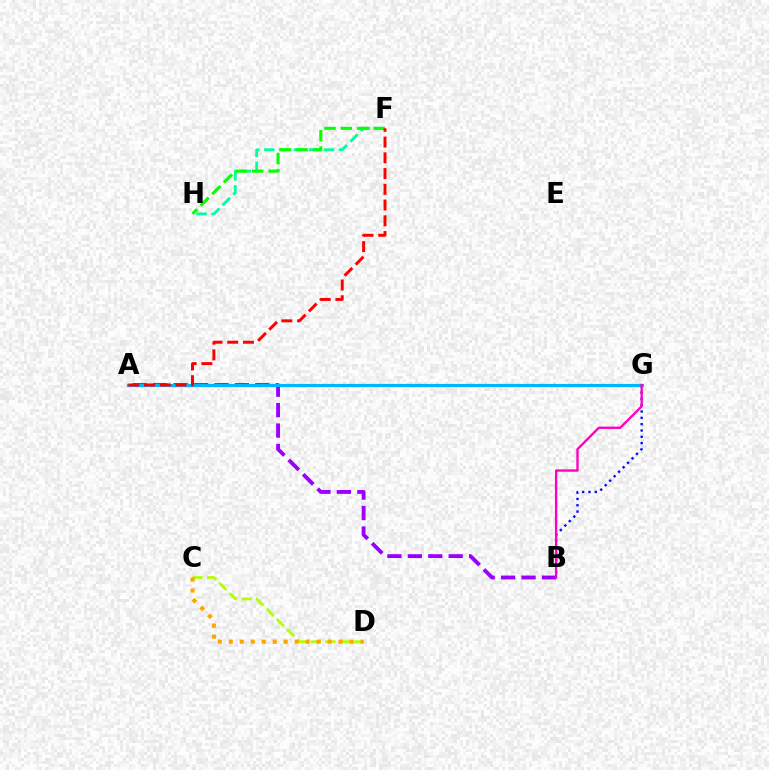{('A', 'B'): [{'color': '#9b00ff', 'line_style': 'dashed', 'thickness': 2.78}], ('F', 'H'): [{'color': '#00ff9d', 'line_style': 'dashed', 'thickness': 2.03}, {'color': '#08ff00', 'line_style': 'dashed', 'thickness': 2.23}], ('C', 'D'): [{'color': '#b3ff00', 'line_style': 'dashed', 'thickness': 1.97}, {'color': '#ffa500', 'line_style': 'dotted', 'thickness': 2.98}], ('B', 'G'): [{'color': '#0010ff', 'line_style': 'dotted', 'thickness': 1.72}, {'color': '#ff00bd', 'line_style': 'solid', 'thickness': 1.69}], ('A', 'G'): [{'color': '#00b5ff', 'line_style': 'solid', 'thickness': 2.29}], ('A', 'F'): [{'color': '#ff0000', 'line_style': 'dashed', 'thickness': 2.14}]}